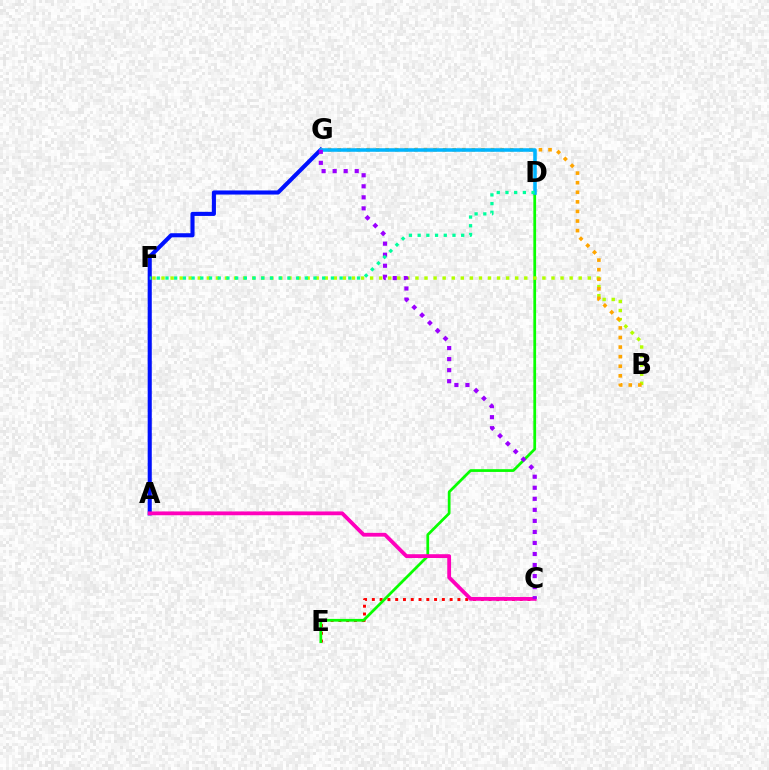{('C', 'E'): [{'color': '#ff0000', 'line_style': 'dotted', 'thickness': 2.11}], ('A', 'G'): [{'color': '#0010ff', 'line_style': 'solid', 'thickness': 2.95}], ('D', 'E'): [{'color': '#08ff00', 'line_style': 'solid', 'thickness': 1.98}], ('B', 'F'): [{'color': '#b3ff00', 'line_style': 'dotted', 'thickness': 2.46}], ('B', 'G'): [{'color': '#ffa500', 'line_style': 'dotted', 'thickness': 2.6}], ('D', 'G'): [{'color': '#00b5ff', 'line_style': 'solid', 'thickness': 2.56}], ('A', 'C'): [{'color': '#ff00bd', 'line_style': 'solid', 'thickness': 2.74}], ('C', 'G'): [{'color': '#9b00ff', 'line_style': 'dotted', 'thickness': 3.0}], ('D', 'F'): [{'color': '#00ff9d', 'line_style': 'dotted', 'thickness': 2.37}]}